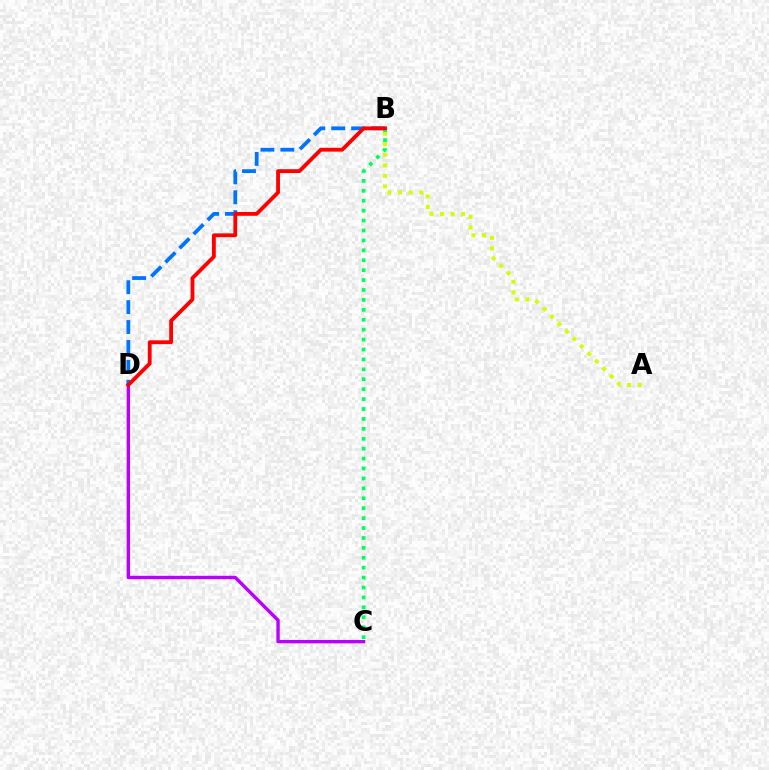{('A', 'B'): [{'color': '#d1ff00', 'line_style': 'dotted', 'thickness': 2.87}], ('C', 'D'): [{'color': '#b900ff', 'line_style': 'solid', 'thickness': 2.43}], ('B', 'D'): [{'color': '#0074ff', 'line_style': 'dashed', 'thickness': 2.71}, {'color': '#ff0000', 'line_style': 'solid', 'thickness': 2.75}], ('B', 'C'): [{'color': '#00ff5c', 'line_style': 'dotted', 'thickness': 2.7}]}